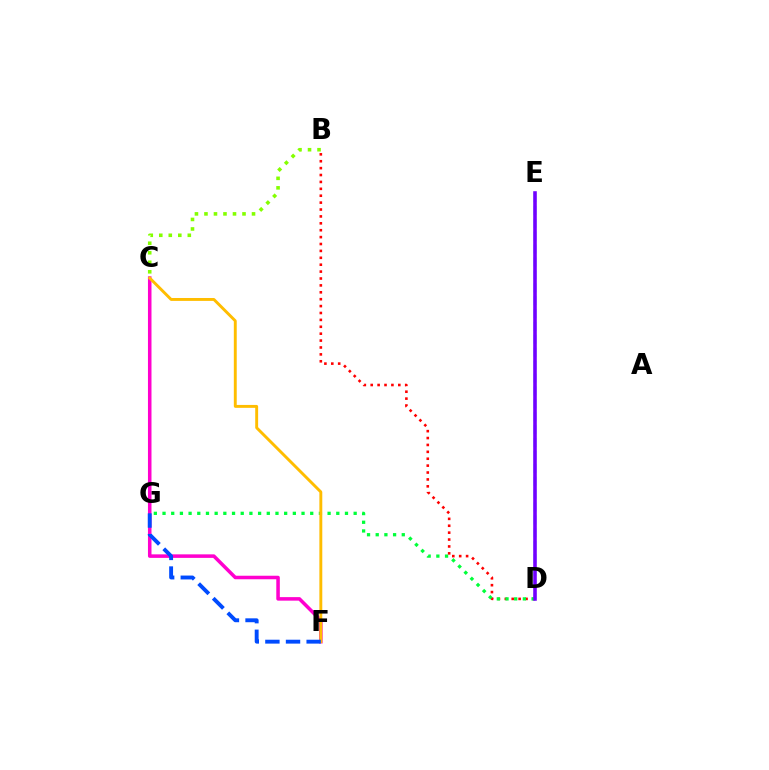{('B', 'D'): [{'color': '#ff0000', 'line_style': 'dotted', 'thickness': 1.87}], ('C', 'F'): [{'color': '#ff00cf', 'line_style': 'solid', 'thickness': 2.54}, {'color': '#ffbd00', 'line_style': 'solid', 'thickness': 2.09}], ('B', 'C'): [{'color': '#84ff00', 'line_style': 'dotted', 'thickness': 2.58}], ('D', 'G'): [{'color': '#00ff39', 'line_style': 'dotted', 'thickness': 2.36}], ('D', 'E'): [{'color': '#00fff6', 'line_style': 'dashed', 'thickness': 1.75}, {'color': '#7200ff', 'line_style': 'solid', 'thickness': 2.57}], ('F', 'G'): [{'color': '#004bff', 'line_style': 'dashed', 'thickness': 2.8}]}